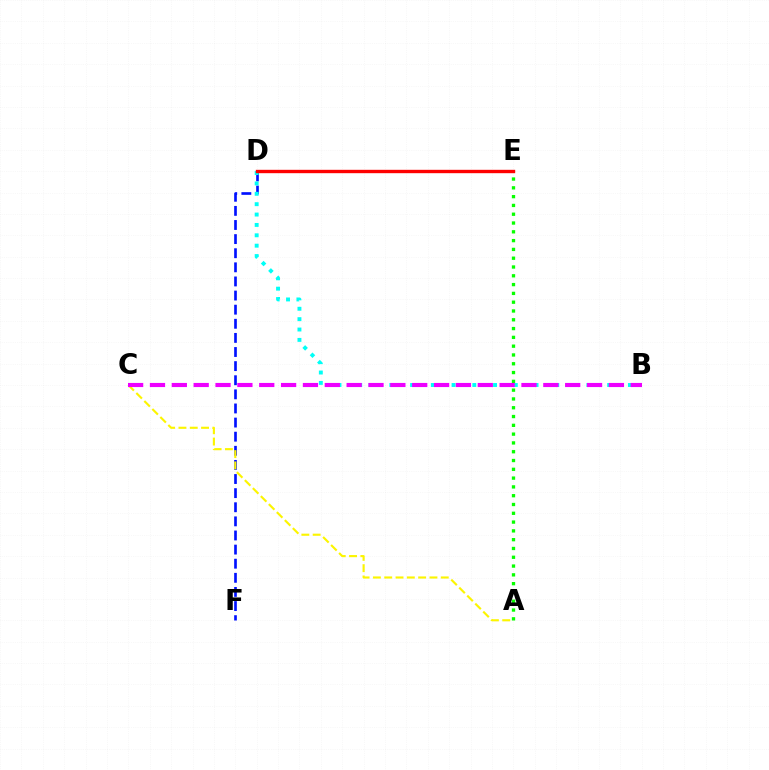{('D', 'F'): [{'color': '#0010ff', 'line_style': 'dashed', 'thickness': 1.92}], ('B', 'D'): [{'color': '#00fff6', 'line_style': 'dotted', 'thickness': 2.82}], ('A', 'E'): [{'color': '#08ff00', 'line_style': 'dotted', 'thickness': 2.39}], ('D', 'E'): [{'color': '#ff0000', 'line_style': 'solid', 'thickness': 2.43}], ('A', 'C'): [{'color': '#fcf500', 'line_style': 'dashed', 'thickness': 1.54}], ('B', 'C'): [{'color': '#ee00ff', 'line_style': 'dashed', 'thickness': 2.97}]}